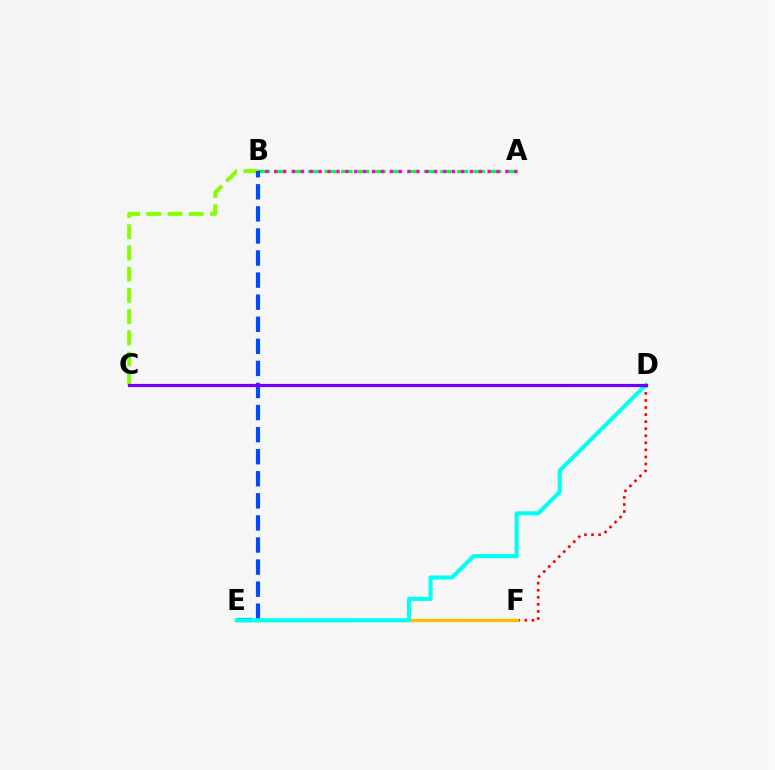{('D', 'E'): [{'color': '#ff0000', 'line_style': 'dotted', 'thickness': 1.92}, {'color': '#00fff6', 'line_style': 'solid', 'thickness': 2.94}], ('A', 'B'): [{'color': '#00ff39', 'line_style': 'dashed', 'thickness': 2.24}, {'color': '#ff00cf', 'line_style': 'dotted', 'thickness': 2.42}], ('E', 'F'): [{'color': '#ffbd00', 'line_style': 'solid', 'thickness': 2.41}], ('B', 'C'): [{'color': '#84ff00', 'line_style': 'dashed', 'thickness': 2.88}], ('B', 'E'): [{'color': '#004bff', 'line_style': 'dashed', 'thickness': 3.0}], ('C', 'D'): [{'color': '#7200ff', 'line_style': 'solid', 'thickness': 2.29}]}